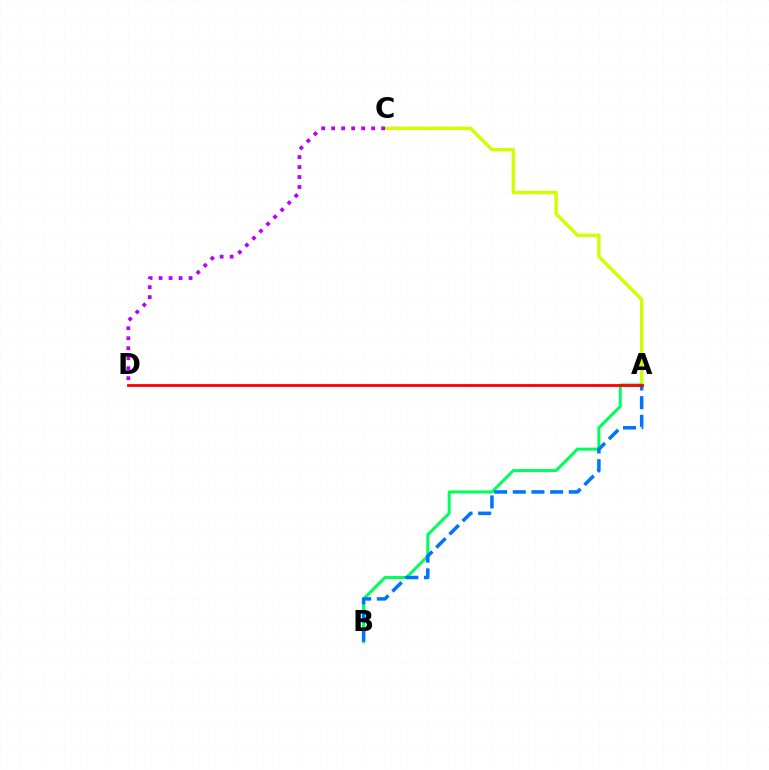{('A', 'C'): [{'color': '#d1ff00', 'line_style': 'solid', 'thickness': 2.46}], ('A', 'B'): [{'color': '#00ff5c', 'line_style': 'solid', 'thickness': 2.18}, {'color': '#0074ff', 'line_style': 'dashed', 'thickness': 2.54}], ('C', 'D'): [{'color': '#b900ff', 'line_style': 'dotted', 'thickness': 2.71}], ('A', 'D'): [{'color': '#ff0000', 'line_style': 'solid', 'thickness': 2.02}]}